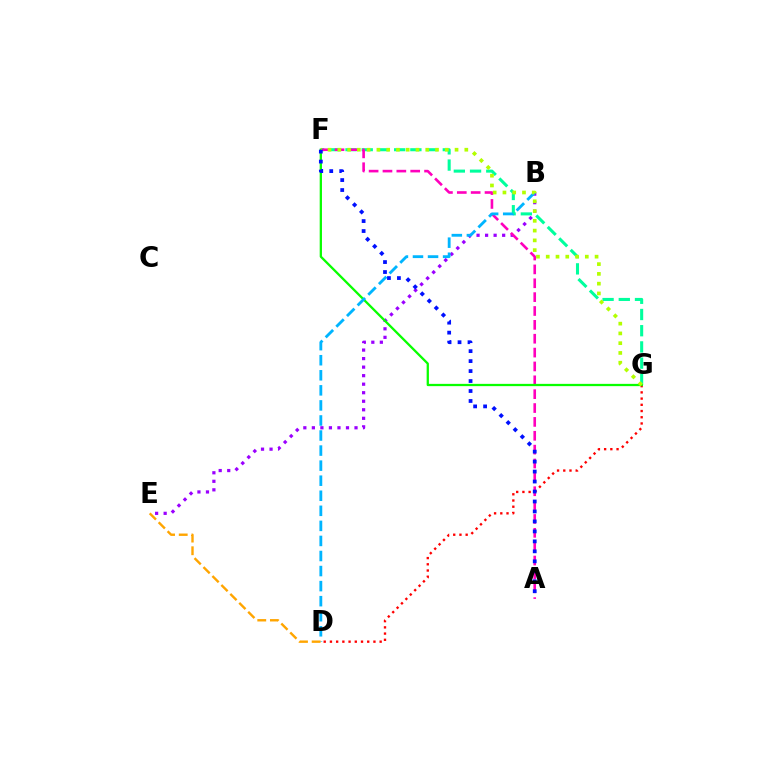{('B', 'E'): [{'color': '#9b00ff', 'line_style': 'dotted', 'thickness': 2.32}], ('F', 'G'): [{'color': '#00ff9d', 'line_style': 'dashed', 'thickness': 2.2}, {'color': '#08ff00', 'line_style': 'solid', 'thickness': 1.64}, {'color': '#b3ff00', 'line_style': 'dotted', 'thickness': 2.65}], ('D', 'G'): [{'color': '#ff0000', 'line_style': 'dotted', 'thickness': 1.69}], ('A', 'F'): [{'color': '#ff00bd', 'line_style': 'dashed', 'thickness': 1.88}, {'color': '#0010ff', 'line_style': 'dotted', 'thickness': 2.71}], ('B', 'D'): [{'color': '#00b5ff', 'line_style': 'dashed', 'thickness': 2.05}], ('D', 'E'): [{'color': '#ffa500', 'line_style': 'dashed', 'thickness': 1.72}]}